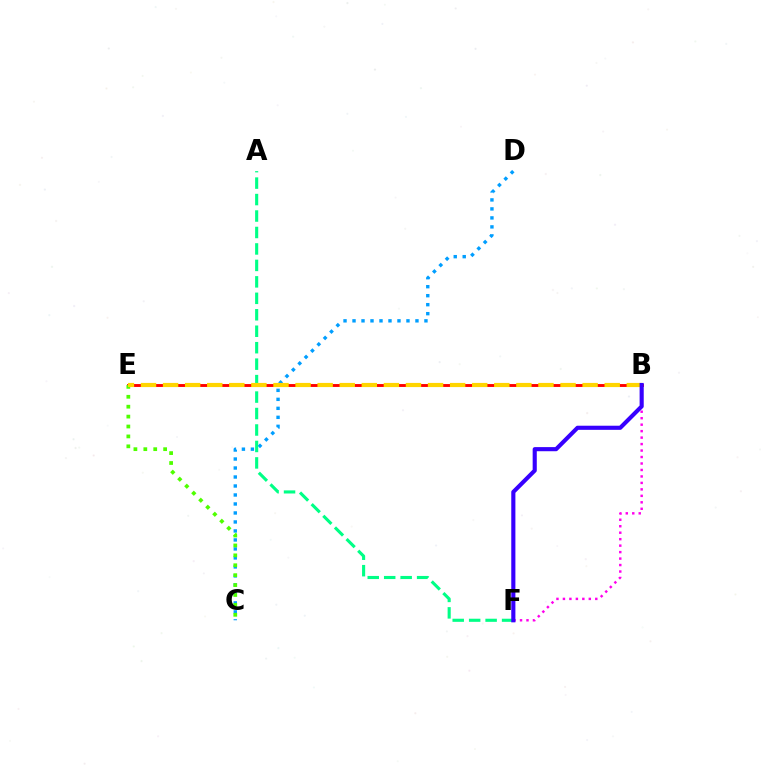{('B', 'F'): [{'color': '#ff00ed', 'line_style': 'dotted', 'thickness': 1.76}, {'color': '#3700ff', 'line_style': 'solid', 'thickness': 2.97}], ('C', 'D'): [{'color': '#009eff', 'line_style': 'dotted', 'thickness': 2.44}], ('A', 'F'): [{'color': '#00ff86', 'line_style': 'dashed', 'thickness': 2.24}], ('B', 'E'): [{'color': '#ff0000', 'line_style': 'solid', 'thickness': 2.08}, {'color': '#ffd500', 'line_style': 'dashed', 'thickness': 3.0}], ('C', 'E'): [{'color': '#4fff00', 'line_style': 'dotted', 'thickness': 2.69}]}